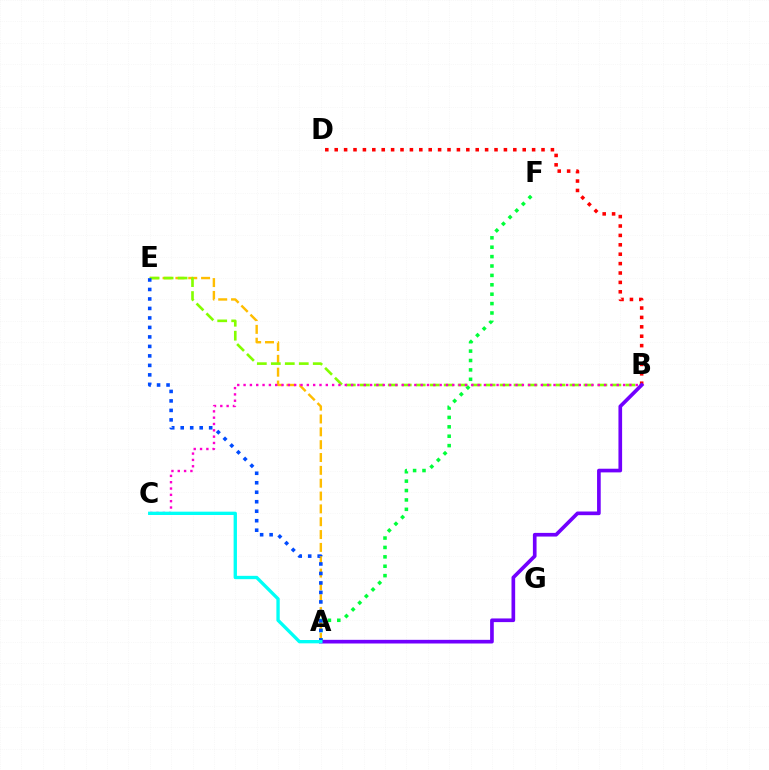{('A', 'F'): [{'color': '#00ff39', 'line_style': 'dotted', 'thickness': 2.55}], ('A', 'E'): [{'color': '#ffbd00', 'line_style': 'dashed', 'thickness': 1.74}, {'color': '#004bff', 'line_style': 'dotted', 'thickness': 2.58}], ('B', 'D'): [{'color': '#ff0000', 'line_style': 'dotted', 'thickness': 2.55}], ('B', 'E'): [{'color': '#84ff00', 'line_style': 'dashed', 'thickness': 1.9}], ('B', 'C'): [{'color': '#ff00cf', 'line_style': 'dotted', 'thickness': 1.72}], ('A', 'B'): [{'color': '#7200ff', 'line_style': 'solid', 'thickness': 2.64}], ('A', 'C'): [{'color': '#00fff6', 'line_style': 'solid', 'thickness': 2.4}]}